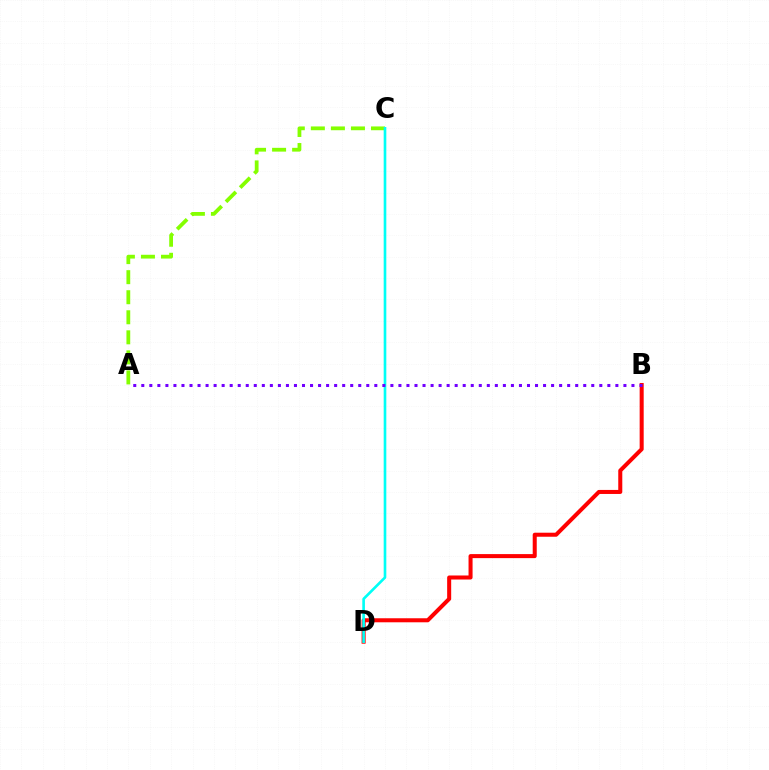{('A', 'C'): [{'color': '#84ff00', 'line_style': 'dashed', 'thickness': 2.72}], ('B', 'D'): [{'color': '#ff0000', 'line_style': 'solid', 'thickness': 2.9}], ('C', 'D'): [{'color': '#00fff6', 'line_style': 'solid', 'thickness': 1.9}], ('A', 'B'): [{'color': '#7200ff', 'line_style': 'dotted', 'thickness': 2.18}]}